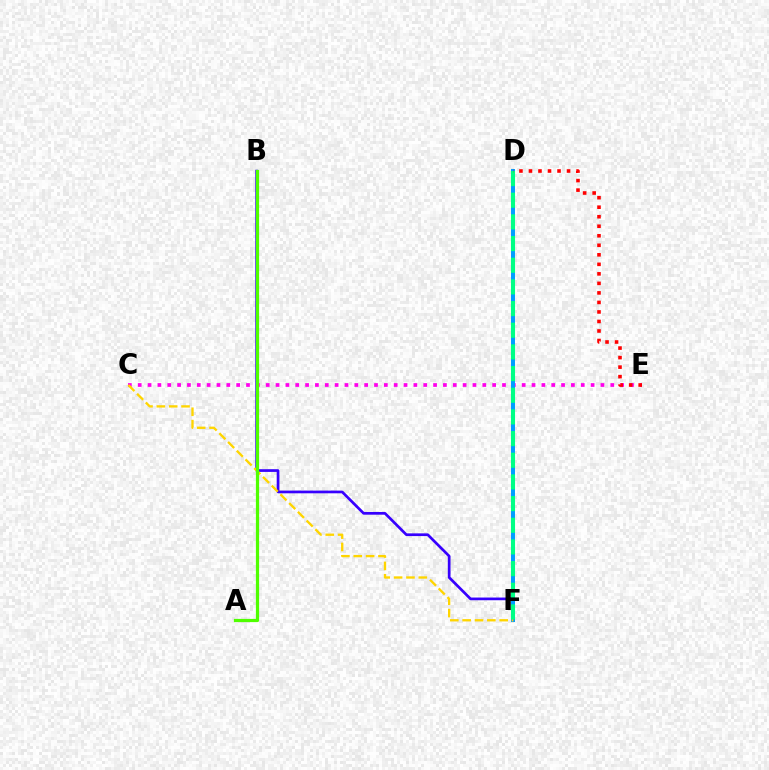{('B', 'F'): [{'color': '#3700ff', 'line_style': 'solid', 'thickness': 1.95}], ('C', 'E'): [{'color': '#ff00ed', 'line_style': 'dotted', 'thickness': 2.67}], ('D', 'F'): [{'color': '#009eff', 'line_style': 'solid', 'thickness': 2.86}, {'color': '#00ff86', 'line_style': 'dashed', 'thickness': 2.94}], ('C', 'F'): [{'color': '#ffd500', 'line_style': 'dashed', 'thickness': 1.68}], ('D', 'E'): [{'color': '#ff0000', 'line_style': 'dotted', 'thickness': 2.59}], ('A', 'B'): [{'color': '#4fff00', 'line_style': 'solid', 'thickness': 2.31}]}